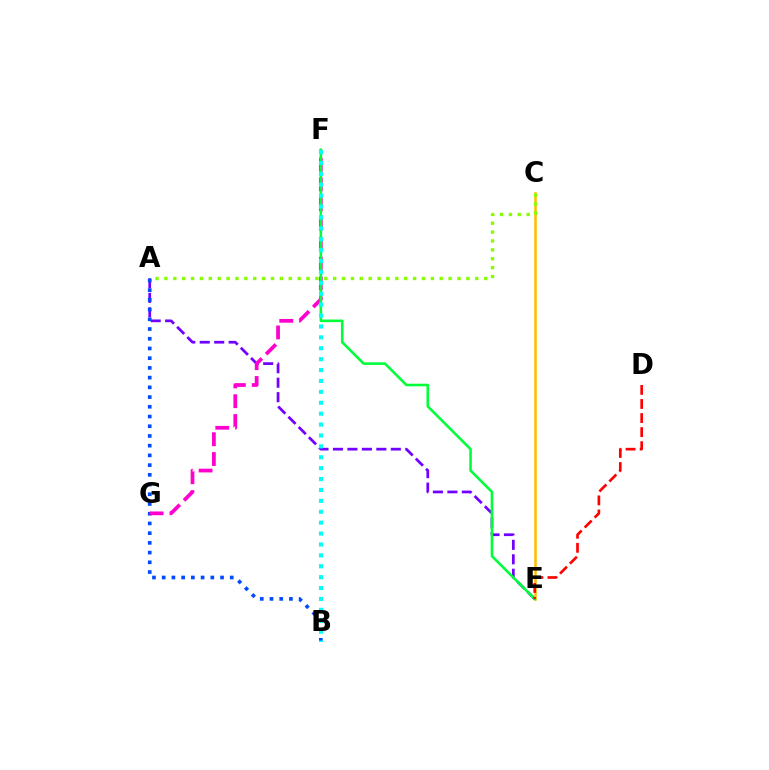{('A', 'E'): [{'color': '#7200ff', 'line_style': 'dashed', 'thickness': 1.97}], ('A', 'B'): [{'color': '#004bff', 'line_style': 'dotted', 'thickness': 2.64}], ('C', 'E'): [{'color': '#ffbd00', 'line_style': 'solid', 'thickness': 1.83}], ('F', 'G'): [{'color': '#ff00cf', 'line_style': 'dashed', 'thickness': 2.69}], ('A', 'C'): [{'color': '#84ff00', 'line_style': 'dotted', 'thickness': 2.41}], ('E', 'F'): [{'color': '#00ff39', 'line_style': 'solid', 'thickness': 1.86}], ('D', 'E'): [{'color': '#ff0000', 'line_style': 'dashed', 'thickness': 1.91}], ('B', 'F'): [{'color': '#00fff6', 'line_style': 'dotted', 'thickness': 2.96}]}